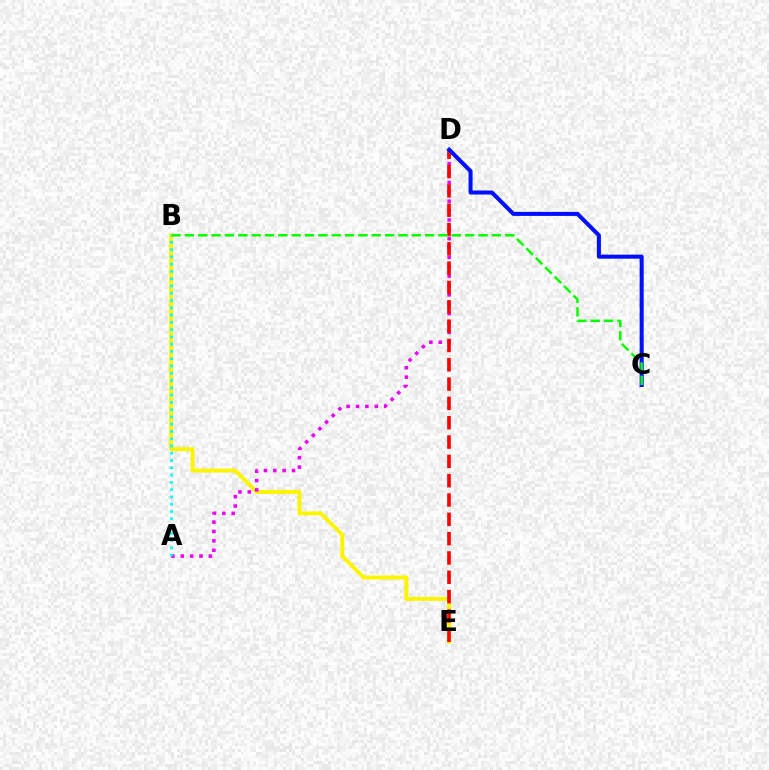{('B', 'E'): [{'color': '#fcf500', 'line_style': 'solid', 'thickness': 2.84}], ('A', 'D'): [{'color': '#ee00ff', 'line_style': 'dotted', 'thickness': 2.55}], ('D', 'E'): [{'color': '#ff0000', 'line_style': 'dashed', 'thickness': 2.62}], ('A', 'B'): [{'color': '#00fff6', 'line_style': 'dotted', 'thickness': 1.98}], ('C', 'D'): [{'color': '#0010ff', 'line_style': 'solid', 'thickness': 2.91}], ('B', 'C'): [{'color': '#08ff00', 'line_style': 'dashed', 'thickness': 1.81}]}